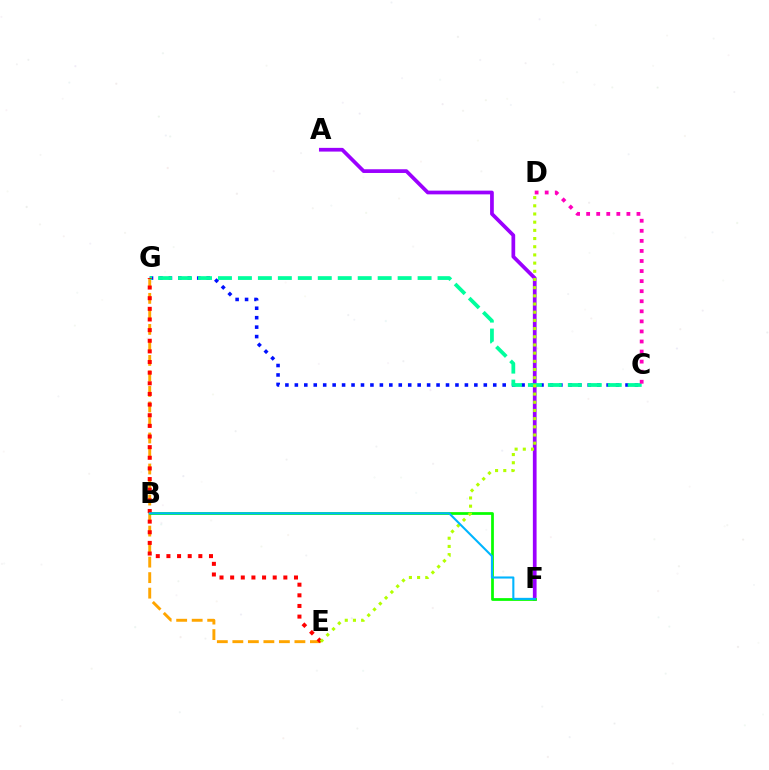{('C', 'G'): [{'color': '#0010ff', 'line_style': 'dotted', 'thickness': 2.57}, {'color': '#00ff9d', 'line_style': 'dashed', 'thickness': 2.71}], ('A', 'F'): [{'color': '#9b00ff', 'line_style': 'solid', 'thickness': 2.68}], ('E', 'G'): [{'color': '#ffa500', 'line_style': 'dashed', 'thickness': 2.11}, {'color': '#ff0000', 'line_style': 'dotted', 'thickness': 2.89}], ('B', 'F'): [{'color': '#08ff00', 'line_style': 'solid', 'thickness': 1.98}, {'color': '#00b5ff', 'line_style': 'solid', 'thickness': 1.51}], ('C', 'D'): [{'color': '#ff00bd', 'line_style': 'dotted', 'thickness': 2.73}], ('D', 'E'): [{'color': '#b3ff00', 'line_style': 'dotted', 'thickness': 2.22}]}